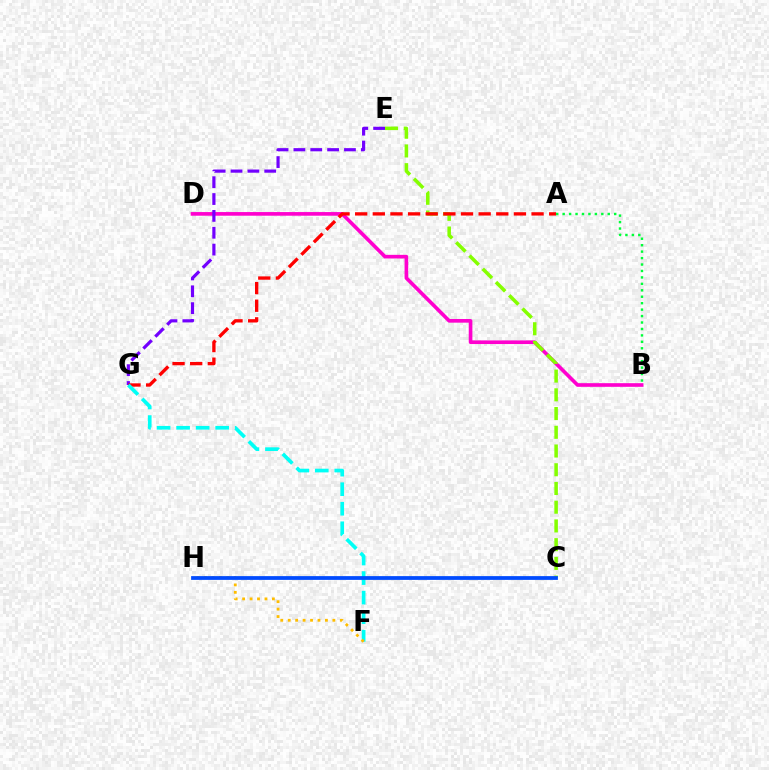{('B', 'D'): [{'color': '#ff00cf', 'line_style': 'solid', 'thickness': 2.62}], ('E', 'G'): [{'color': '#7200ff', 'line_style': 'dashed', 'thickness': 2.29}], ('C', 'E'): [{'color': '#84ff00', 'line_style': 'dashed', 'thickness': 2.54}], ('A', 'G'): [{'color': '#ff0000', 'line_style': 'dashed', 'thickness': 2.4}], ('F', 'G'): [{'color': '#00fff6', 'line_style': 'dashed', 'thickness': 2.66}], ('F', 'H'): [{'color': '#ffbd00', 'line_style': 'dotted', 'thickness': 2.02}], ('C', 'H'): [{'color': '#004bff', 'line_style': 'solid', 'thickness': 2.71}], ('A', 'B'): [{'color': '#00ff39', 'line_style': 'dotted', 'thickness': 1.75}]}